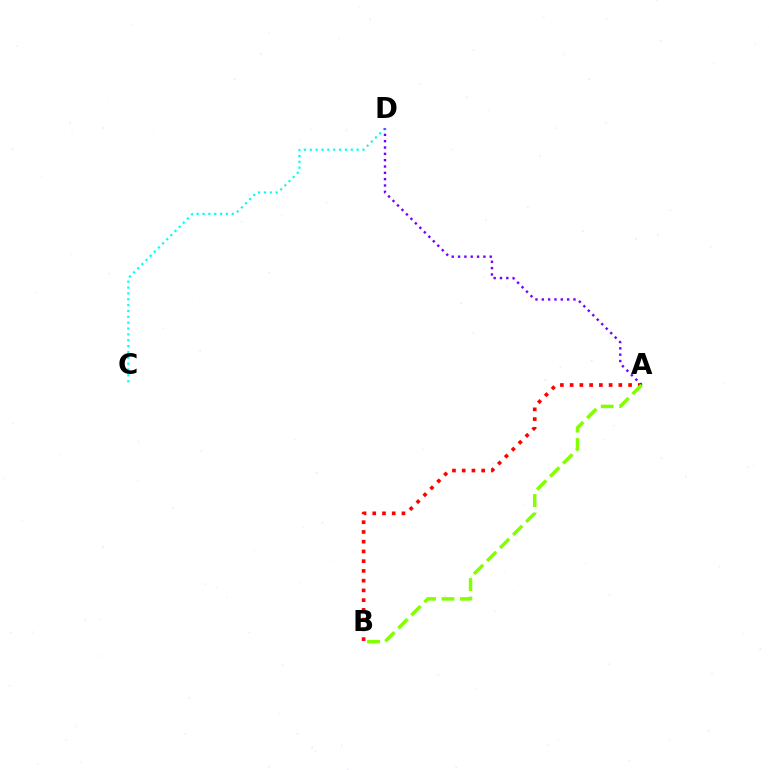{('A', 'B'): [{'color': '#ff0000', 'line_style': 'dotted', 'thickness': 2.65}, {'color': '#84ff00', 'line_style': 'dashed', 'thickness': 2.5}], ('C', 'D'): [{'color': '#00fff6', 'line_style': 'dotted', 'thickness': 1.59}], ('A', 'D'): [{'color': '#7200ff', 'line_style': 'dotted', 'thickness': 1.72}]}